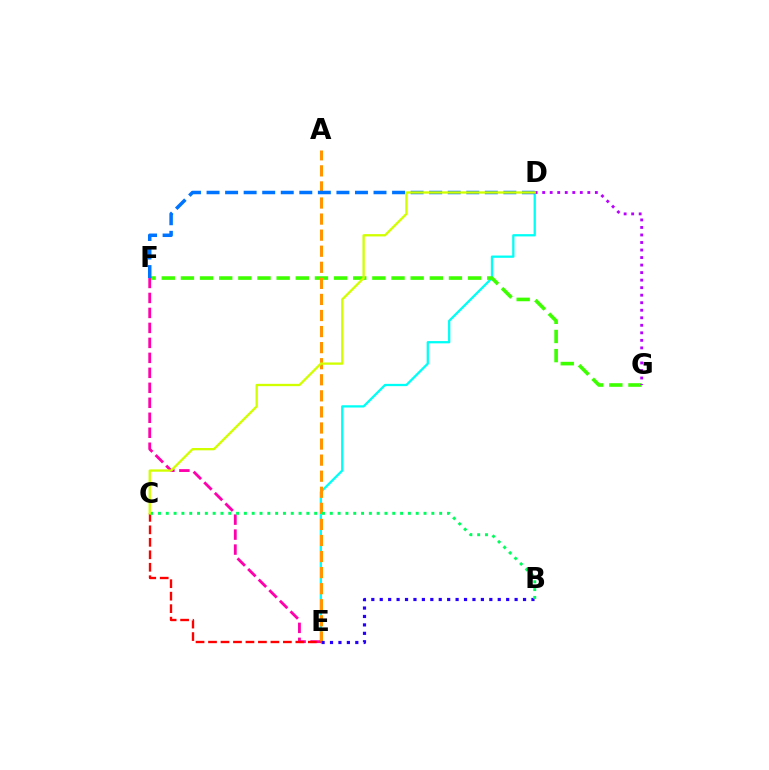{('D', 'E'): [{'color': '#00fff6', 'line_style': 'solid', 'thickness': 1.64}], ('F', 'G'): [{'color': '#3dff00', 'line_style': 'dashed', 'thickness': 2.6}], ('E', 'F'): [{'color': '#ff00ac', 'line_style': 'dashed', 'thickness': 2.04}], ('A', 'E'): [{'color': '#ff9400', 'line_style': 'dashed', 'thickness': 2.18}], ('D', 'F'): [{'color': '#0074ff', 'line_style': 'dashed', 'thickness': 2.52}], ('C', 'E'): [{'color': '#ff0000', 'line_style': 'dashed', 'thickness': 1.7}], ('D', 'G'): [{'color': '#b900ff', 'line_style': 'dotted', 'thickness': 2.04}], ('B', 'E'): [{'color': '#2500ff', 'line_style': 'dotted', 'thickness': 2.29}], ('B', 'C'): [{'color': '#00ff5c', 'line_style': 'dotted', 'thickness': 2.12}], ('C', 'D'): [{'color': '#d1ff00', 'line_style': 'solid', 'thickness': 1.67}]}